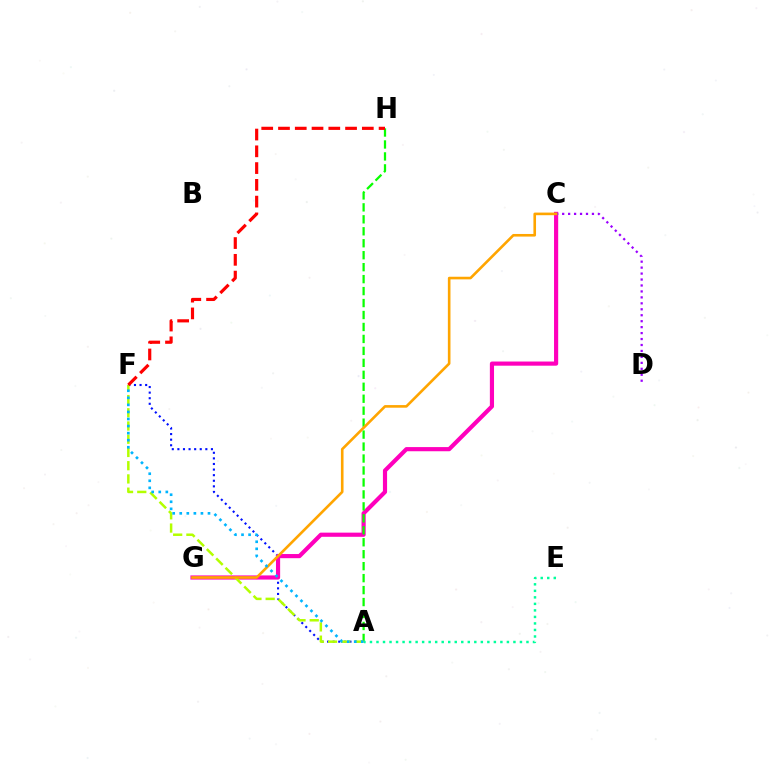{('A', 'F'): [{'color': '#0010ff', 'line_style': 'dotted', 'thickness': 1.52}, {'color': '#b3ff00', 'line_style': 'dashed', 'thickness': 1.8}, {'color': '#00b5ff', 'line_style': 'dotted', 'thickness': 1.92}], ('C', 'G'): [{'color': '#ff00bd', 'line_style': 'solid', 'thickness': 2.99}, {'color': '#ffa500', 'line_style': 'solid', 'thickness': 1.88}], ('C', 'D'): [{'color': '#9b00ff', 'line_style': 'dotted', 'thickness': 1.62}], ('A', 'H'): [{'color': '#08ff00', 'line_style': 'dashed', 'thickness': 1.62}], ('A', 'E'): [{'color': '#00ff9d', 'line_style': 'dotted', 'thickness': 1.77}], ('F', 'H'): [{'color': '#ff0000', 'line_style': 'dashed', 'thickness': 2.28}]}